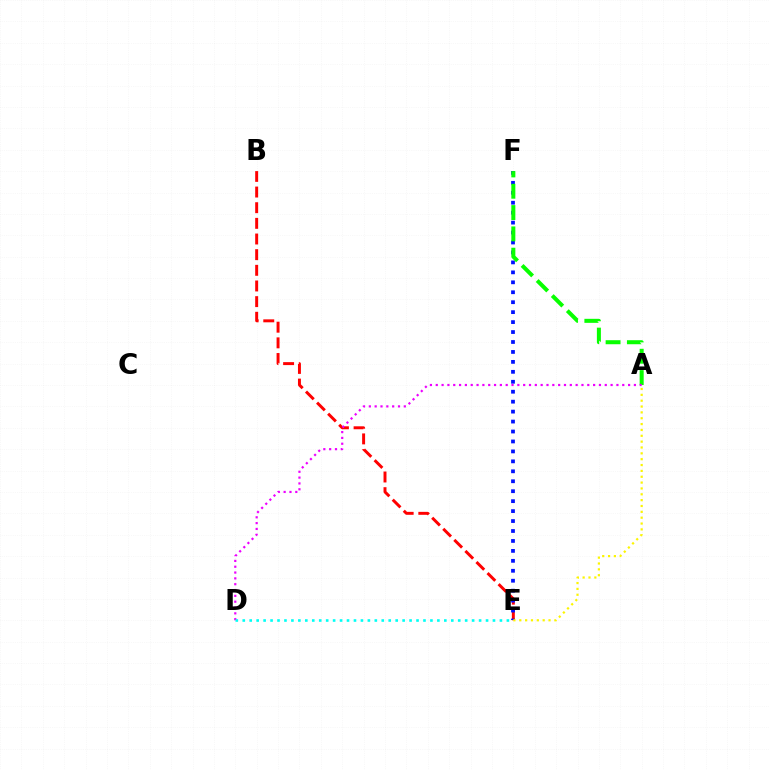{('B', 'E'): [{'color': '#ff0000', 'line_style': 'dashed', 'thickness': 2.13}], ('E', 'F'): [{'color': '#0010ff', 'line_style': 'dotted', 'thickness': 2.7}], ('A', 'F'): [{'color': '#08ff00', 'line_style': 'dashed', 'thickness': 2.9}], ('A', 'D'): [{'color': '#ee00ff', 'line_style': 'dotted', 'thickness': 1.58}], ('A', 'E'): [{'color': '#fcf500', 'line_style': 'dotted', 'thickness': 1.59}], ('D', 'E'): [{'color': '#00fff6', 'line_style': 'dotted', 'thickness': 1.89}]}